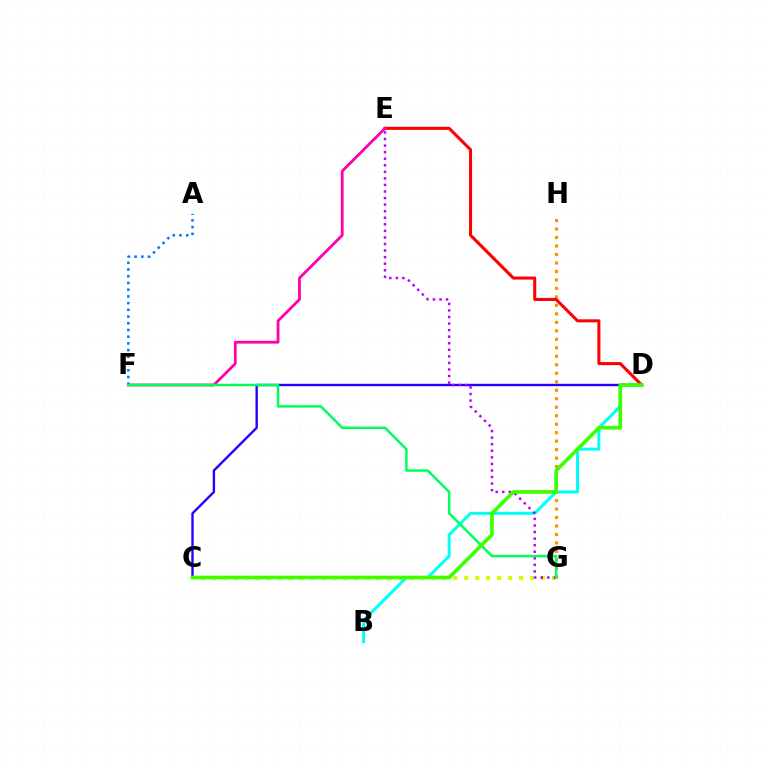{('B', 'D'): [{'color': '#00fff6', 'line_style': 'solid', 'thickness': 2.16}], ('G', 'H'): [{'color': '#ff9400', 'line_style': 'dotted', 'thickness': 2.31}], ('D', 'E'): [{'color': '#ff0000', 'line_style': 'solid', 'thickness': 2.19}], ('C', 'G'): [{'color': '#d1ff00', 'line_style': 'dotted', 'thickness': 2.98}], ('C', 'D'): [{'color': '#2500ff', 'line_style': 'solid', 'thickness': 1.71}, {'color': '#3dff00', 'line_style': 'solid', 'thickness': 2.63}], ('E', 'F'): [{'color': '#ff00ac', 'line_style': 'solid', 'thickness': 2.01}], ('E', 'G'): [{'color': '#b900ff', 'line_style': 'dotted', 'thickness': 1.78}], ('A', 'F'): [{'color': '#0074ff', 'line_style': 'dotted', 'thickness': 1.83}], ('F', 'G'): [{'color': '#00ff5c', 'line_style': 'solid', 'thickness': 1.79}]}